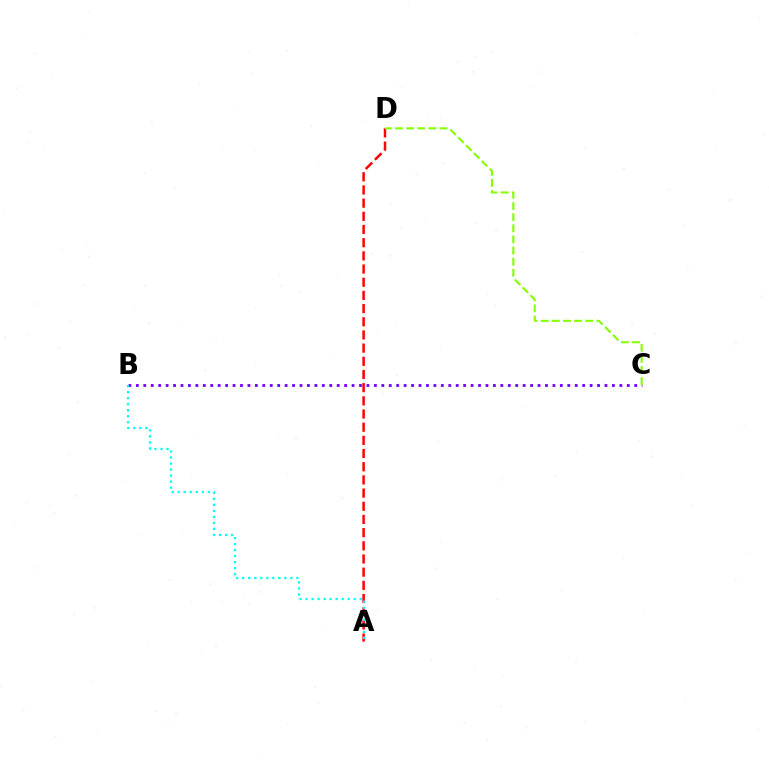{('A', 'D'): [{'color': '#ff0000', 'line_style': 'dashed', 'thickness': 1.79}], ('B', 'C'): [{'color': '#7200ff', 'line_style': 'dotted', 'thickness': 2.02}], ('C', 'D'): [{'color': '#84ff00', 'line_style': 'dashed', 'thickness': 1.51}], ('A', 'B'): [{'color': '#00fff6', 'line_style': 'dotted', 'thickness': 1.64}]}